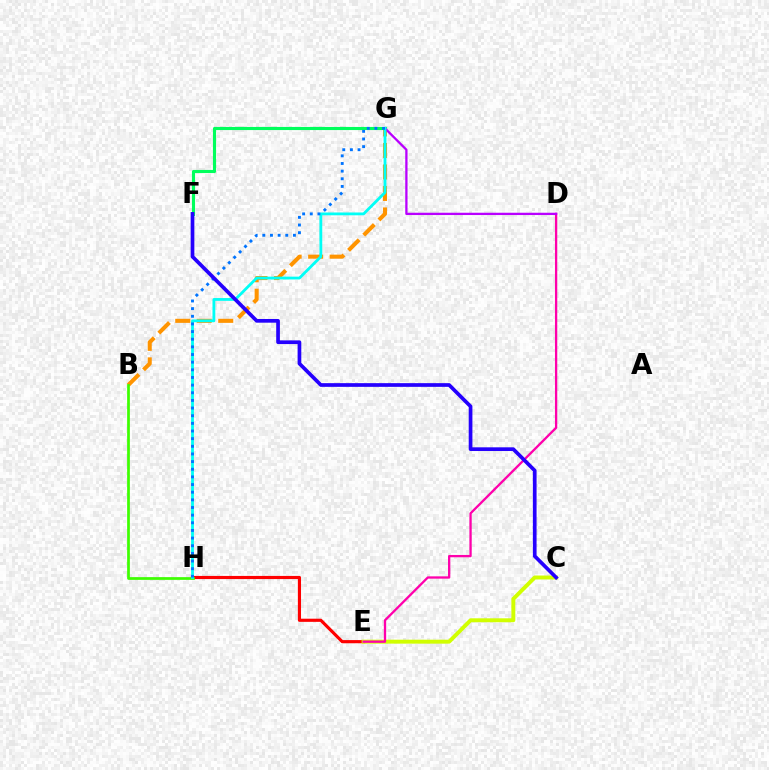{('E', 'H'): [{'color': '#ff0000', 'line_style': 'solid', 'thickness': 2.27}], ('B', 'G'): [{'color': '#ff9400', 'line_style': 'dashed', 'thickness': 2.92}], ('F', 'G'): [{'color': '#00ff5c', 'line_style': 'solid', 'thickness': 2.24}], ('C', 'E'): [{'color': '#d1ff00', 'line_style': 'solid', 'thickness': 2.84}], ('D', 'E'): [{'color': '#ff00ac', 'line_style': 'solid', 'thickness': 1.66}], ('D', 'G'): [{'color': '#b900ff', 'line_style': 'solid', 'thickness': 1.65}], ('B', 'H'): [{'color': '#3dff00', 'line_style': 'solid', 'thickness': 1.96}], ('G', 'H'): [{'color': '#00fff6', 'line_style': 'solid', 'thickness': 2.02}, {'color': '#0074ff', 'line_style': 'dotted', 'thickness': 2.08}], ('C', 'F'): [{'color': '#2500ff', 'line_style': 'solid', 'thickness': 2.66}]}